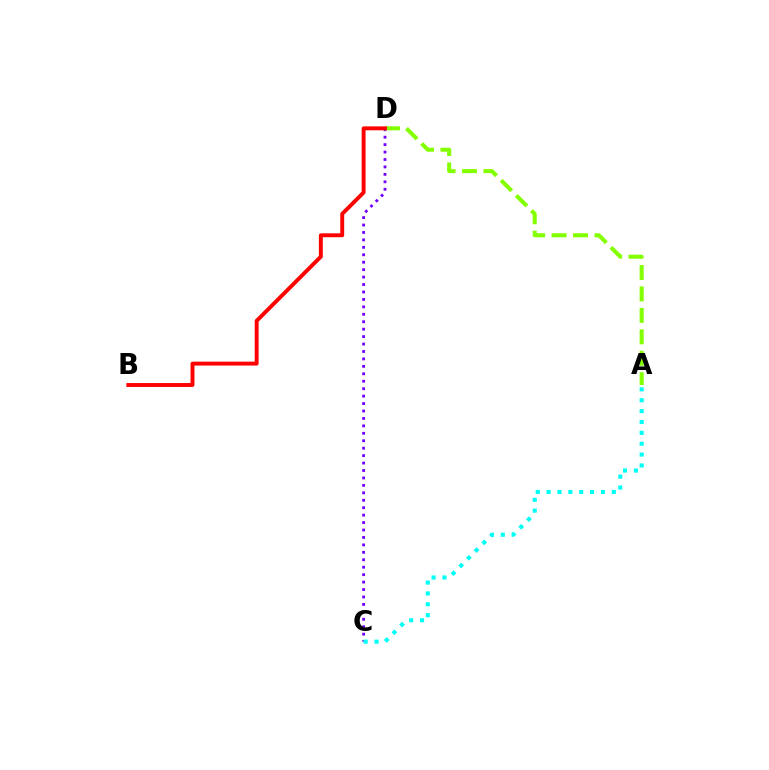{('C', 'D'): [{'color': '#7200ff', 'line_style': 'dotted', 'thickness': 2.02}], ('A', 'D'): [{'color': '#84ff00', 'line_style': 'dashed', 'thickness': 2.91}], ('B', 'D'): [{'color': '#ff0000', 'line_style': 'solid', 'thickness': 2.81}], ('A', 'C'): [{'color': '#00fff6', 'line_style': 'dotted', 'thickness': 2.95}]}